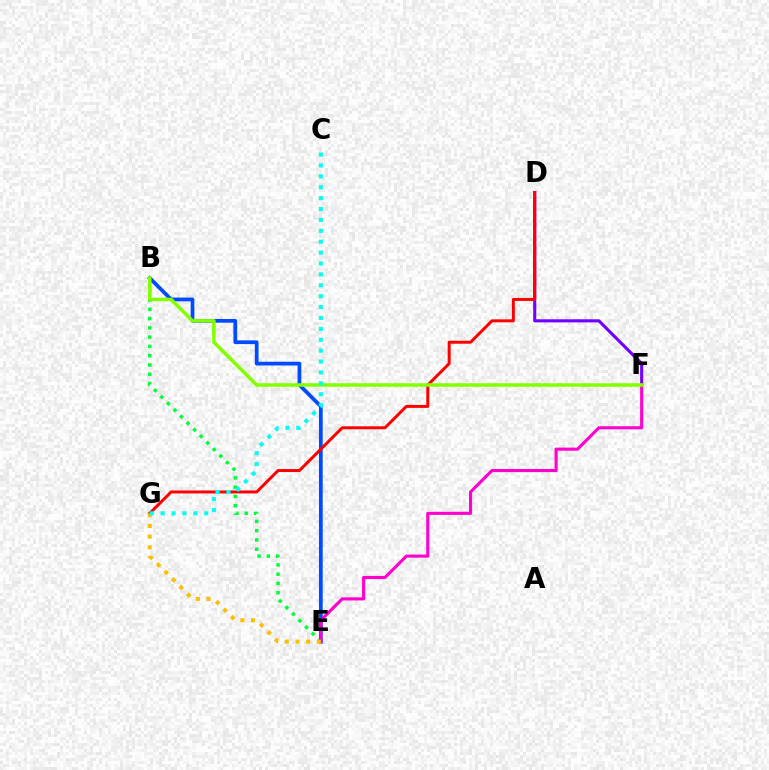{('B', 'E'): [{'color': '#00ff39', 'line_style': 'dotted', 'thickness': 2.52}, {'color': '#004bff', 'line_style': 'solid', 'thickness': 2.69}], ('D', 'F'): [{'color': '#7200ff', 'line_style': 'solid', 'thickness': 2.23}], ('E', 'F'): [{'color': '#ff00cf', 'line_style': 'solid', 'thickness': 2.23}], ('D', 'G'): [{'color': '#ff0000', 'line_style': 'solid', 'thickness': 2.14}], ('E', 'G'): [{'color': '#ffbd00', 'line_style': 'dotted', 'thickness': 2.9}], ('B', 'F'): [{'color': '#84ff00', 'line_style': 'solid', 'thickness': 2.54}], ('C', 'G'): [{'color': '#00fff6', 'line_style': 'dotted', 'thickness': 2.96}]}